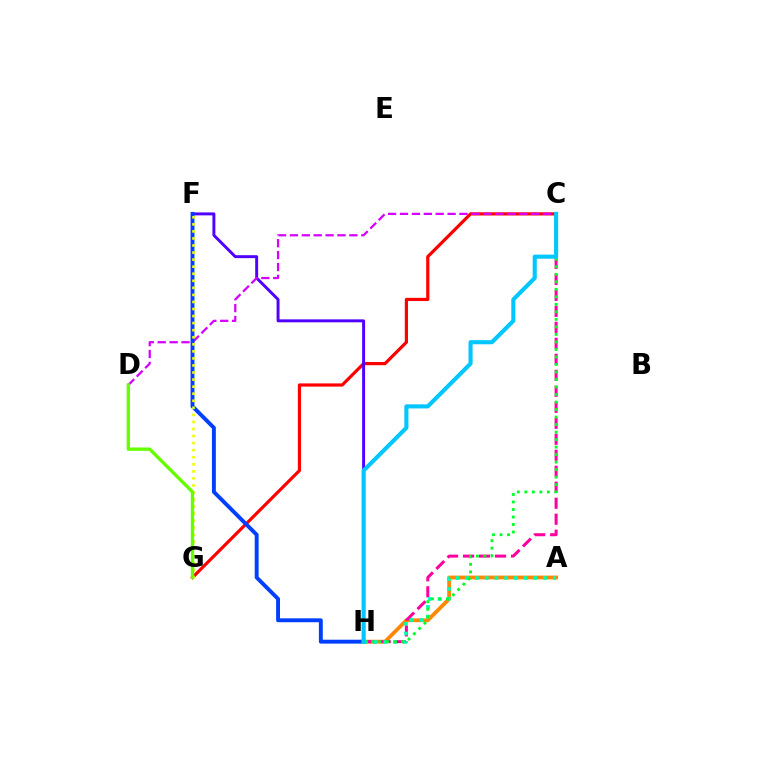{('C', 'G'): [{'color': '#ff0000', 'line_style': 'solid', 'thickness': 2.3}], ('F', 'H'): [{'color': '#4f00ff', 'line_style': 'solid', 'thickness': 2.12}, {'color': '#003fff', 'line_style': 'solid', 'thickness': 2.81}], ('C', 'D'): [{'color': '#d600ff', 'line_style': 'dashed', 'thickness': 1.62}], ('A', 'H'): [{'color': '#ff8800', 'line_style': 'solid', 'thickness': 2.73}, {'color': '#00ffaf', 'line_style': 'dotted', 'thickness': 2.64}], ('C', 'H'): [{'color': '#ff00a0', 'line_style': 'dashed', 'thickness': 2.17}, {'color': '#00ff27', 'line_style': 'dotted', 'thickness': 2.04}, {'color': '#00c7ff', 'line_style': 'solid', 'thickness': 2.95}], ('F', 'G'): [{'color': '#eeff00', 'line_style': 'dotted', 'thickness': 1.92}], ('D', 'G'): [{'color': '#66ff00', 'line_style': 'solid', 'thickness': 2.41}]}